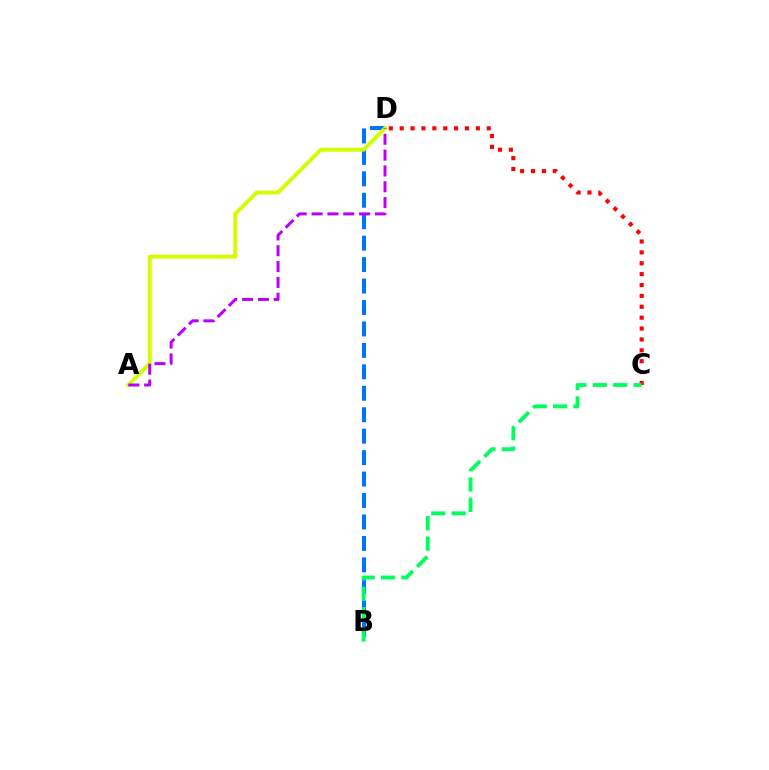{('B', 'D'): [{'color': '#0074ff', 'line_style': 'dashed', 'thickness': 2.91}], ('A', 'D'): [{'color': '#d1ff00', 'line_style': 'solid', 'thickness': 2.83}, {'color': '#b900ff', 'line_style': 'dashed', 'thickness': 2.15}], ('C', 'D'): [{'color': '#ff0000', 'line_style': 'dotted', 'thickness': 2.96}], ('B', 'C'): [{'color': '#00ff5c', 'line_style': 'dashed', 'thickness': 2.77}]}